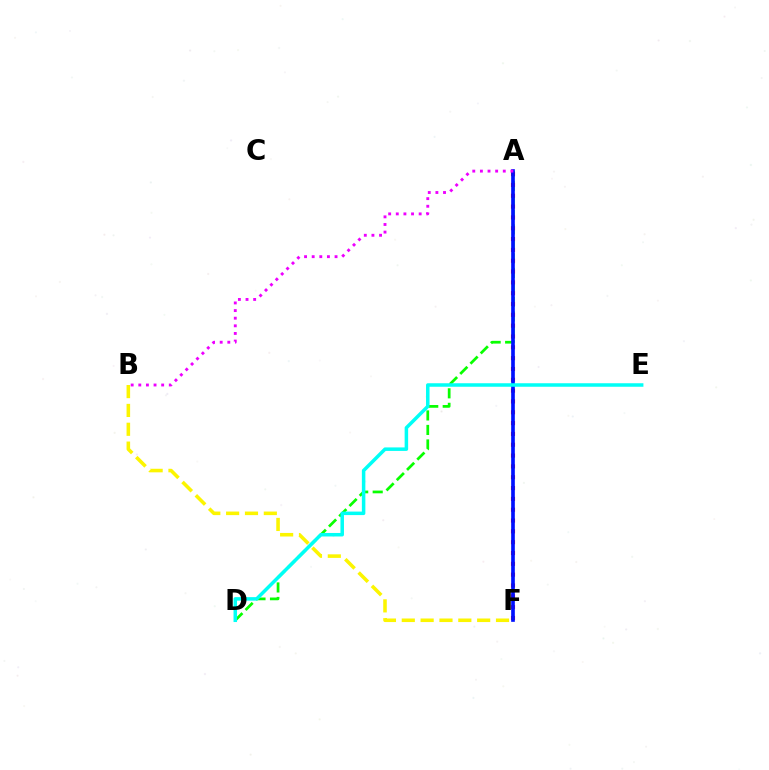{('B', 'F'): [{'color': '#fcf500', 'line_style': 'dashed', 'thickness': 2.56}], ('A', 'D'): [{'color': '#08ff00', 'line_style': 'dashed', 'thickness': 1.97}], ('A', 'F'): [{'color': '#ff0000', 'line_style': 'dotted', 'thickness': 2.94}, {'color': '#0010ff', 'line_style': 'solid', 'thickness': 2.63}], ('A', 'B'): [{'color': '#ee00ff', 'line_style': 'dotted', 'thickness': 2.07}], ('D', 'E'): [{'color': '#00fff6', 'line_style': 'solid', 'thickness': 2.52}]}